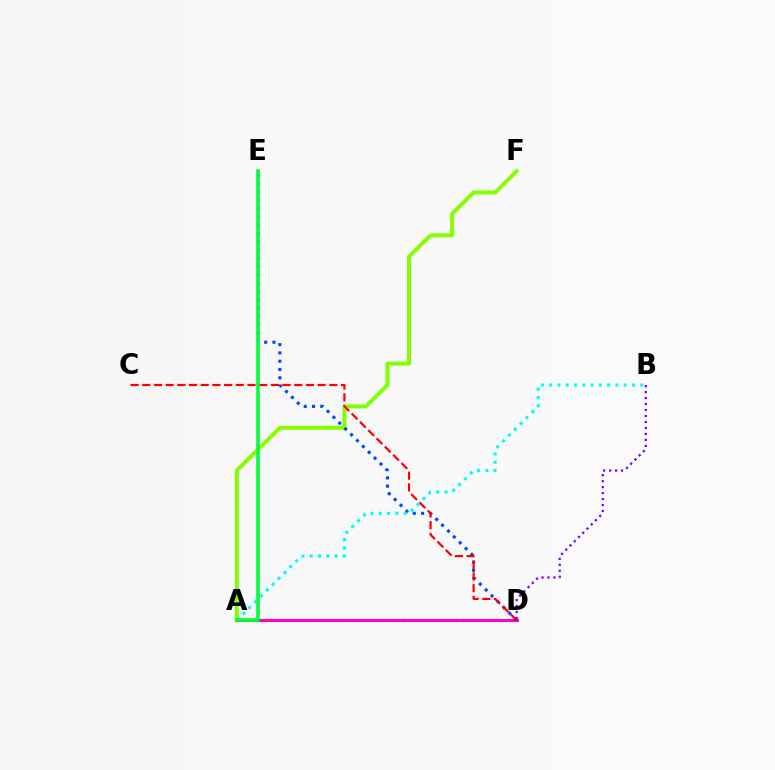{('A', 'F'): [{'color': '#84ff00', 'line_style': 'solid', 'thickness': 2.85}], ('A', 'D'): [{'color': '#ffbd00', 'line_style': 'dotted', 'thickness': 1.78}, {'color': '#ff00cf', 'line_style': 'solid', 'thickness': 2.19}], ('D', 'E'): [{'color': '#004bff', 'line_style': 'dotted', 'thickness': 2.25}], ('C', 'D'): [{'color': '#ff0000', 'line_style': 'dashed', 'thickness': 1.59}], ('A', 'B'): [{'color': '#00fff6', 'line_style': 'dotted', 'thickness': 2.25}], ('B', 'D'): [{'color': '#7200ff', 'line_style': 'dotted', 'thickness': 1.62}], ('A', 'E'): [{'color': '#00ff39', 'line_style': 'solid', 'thickness': 2.58}]}